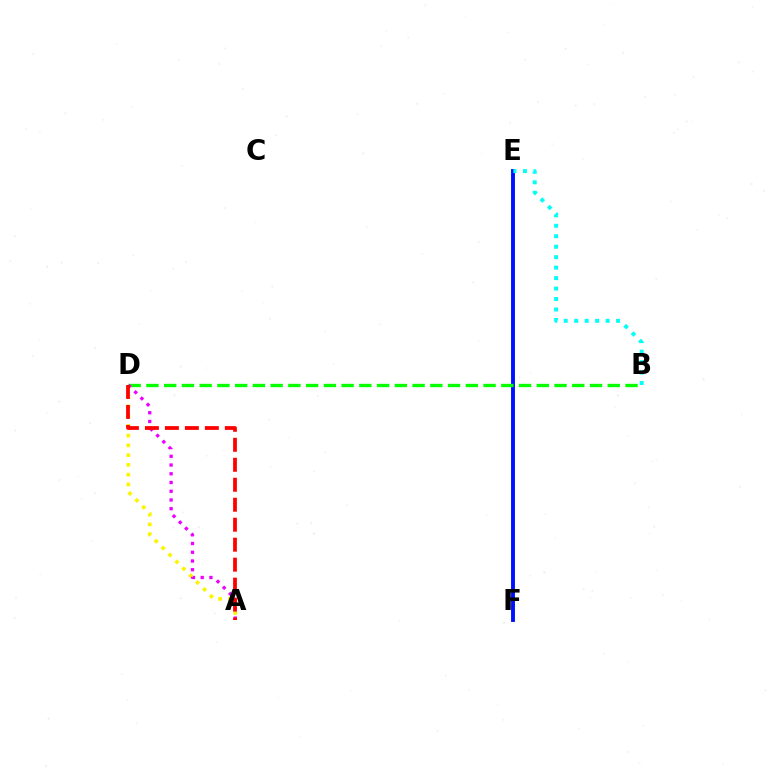{('A', 'D'): [{'color': '#fcf500', 'line_style': 'dotted', 'thickness': 2.65}, {'color': '#ee00ff', 'line_style': 'dotted', 'thickness': 2.37}, {'color': '#ff0000', 'line_style': 'dashed', 'thickness': 2.71}], ('E', 'F'): [{'color': '#0010ff', 'line_style': 'solid', 'thickness': 2.8}], ('B', 'D'): [{'color': '#08ff00', 'line_style': 'dashed', 'thickness': 2.41}], ('B', 'E'): [{'color': '#00fff6', 'line_style': 'dotted', 'thickness': 2.84}]}